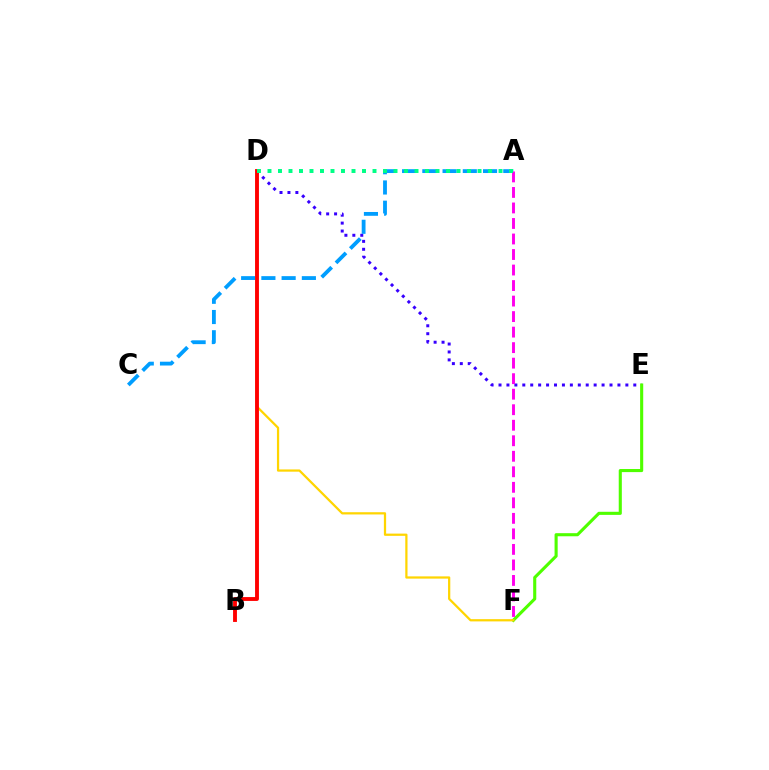{('D', 'E'): [{'color': '#3700ff', 'line_style': 'dotted', 'thickness': 2.15}], ('A', 'C'): [{'color': '#009eff', 'line_style': 'dashed', 'thickness': 2.75}], ('E', 'F'): [{'color': '#4fff00', 'line_style': 'solid', 'thickness': 2.23}], ('D', 'F'): [{'color': '#ffd500', 'line_style': 'solid', 'thickness': 1.61}], ('B', 'D'): [{'color': '#ff0000', 'line_style': 'solid', 'thickness': 2.78}], ('A', 'F'): [{'color': '#ff00ed', 'line_style': 'dashed', 'thickness': 2.11}], ('A', 'D'): [{'color': '#00ff86', 'line_style': 'dotted', 'thickness': 2.85}]}